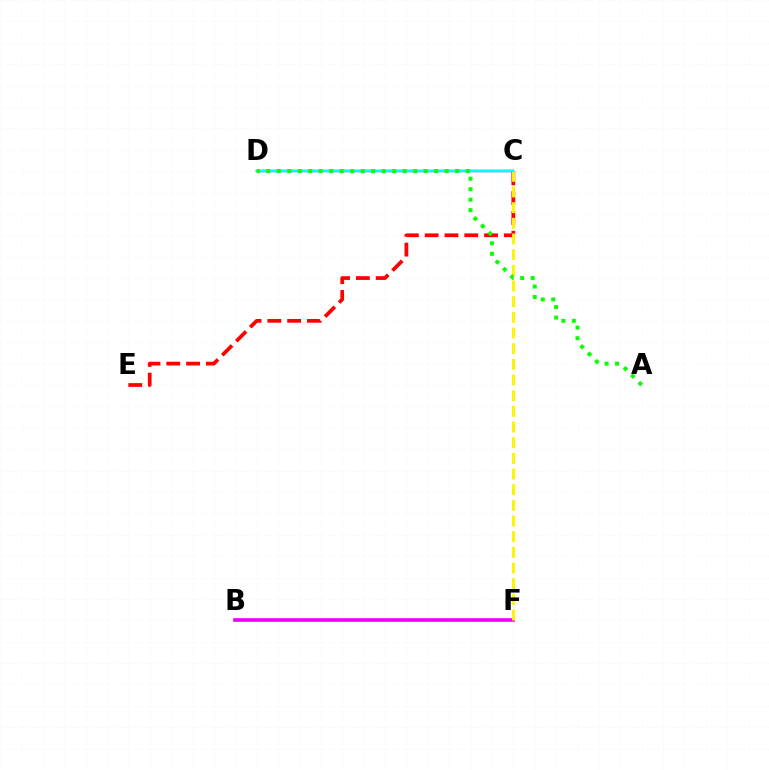{('B', 'F'): [{'color': '#ee00ff', 'line_style': 'solid', 'thickness': 2.62}], ('C', 'E'): [{'color': '#ff0000', 'line_style': 'dashed', 'thickness': 2.69}], ('C', 'D'): [{'color': '#0010ff', 'line_style': 'solid', 'thickness': 1.73}, {'color': '#00fff6', 'line_style': 'solid', 'thickness': 1.52}], ('C', 'F'): [{'color': '#fcf500', 'line_style': 'dashed', 'thickness': 2.13}], ('A', 'D'): [{'color': '#08ff00', 'line_style': 'dotted', 'thickness': 2.85}]}